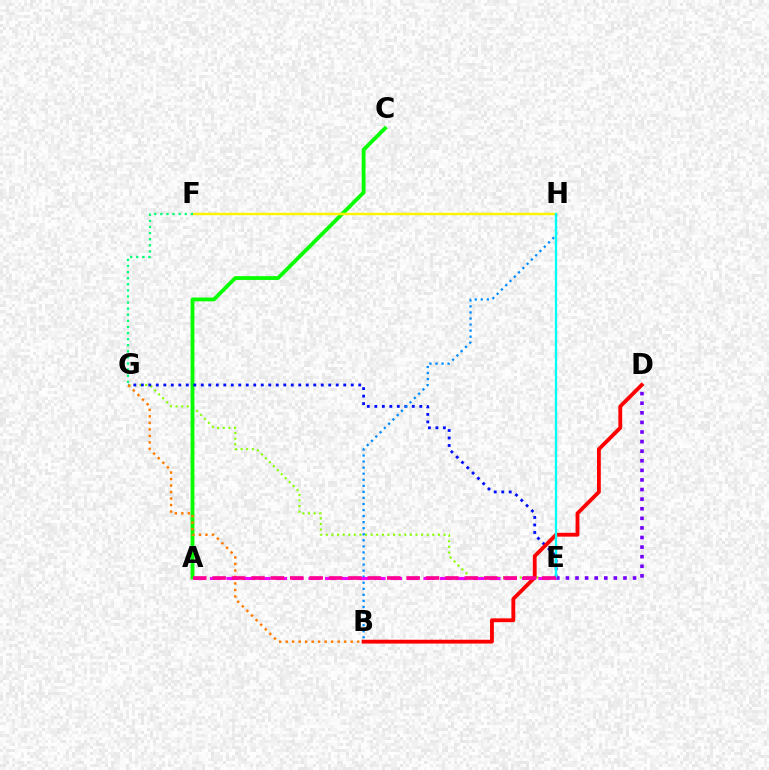{('E', 'G'): [{'color': '#84ff00', 'line_style': 'dotted', 'thickness': 1.52}, {'color': '#0010ff', 'line_style': 'dotted', 'thickness': 2.04}], ('A', 'C'): [{'color': '#08ff00', 'line_style': 'solid', 'thickness': 2.74}], ('F', 'H'): [{'color': '#fcf500', 'line_style': 'solid', 'thickness': 1.74}], ('B', 'H'): [{'color': '#008cff', 'line_style': 'dotted', 'thickness': 1.65}], ('B', 'G'): [{'color': '#ff7c00', 'line_style': 'dotted', 'thickness': 1.77}], ('D', 'E'): [{'color': '#7200ff', 'line_style': 'dotted', 'thickness': 2.61}], ('B', 'D'): [{'color': '#ff0000', 'line_style': 'solid', 'thickness': 2.76}], ('E', 'H'): [{'color': '#00fff6', 'line_style': 'solid', 'thickness': 1.67}], ('A', 'E'): [{'color': '#ee00ff', 'line_style': 'dashed', 'thickness': 2.23}, {'color': '#ff0094', 'line_style': 'dashed', 'thickness': 2.64}], ('F', 'G'): [{'color': '#00ff74', 'line_style': 'dotted', 'thickness': 1.66}]}